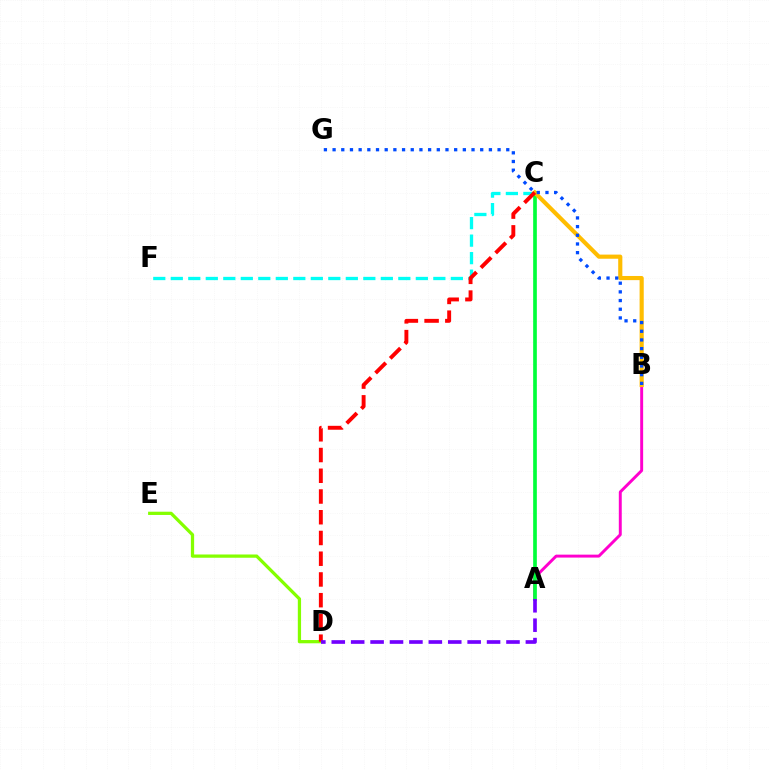{('D', 'E'): [{'color': '#84ff00', 'line_style': 'solid', 'thickness': 2.34}], ('A', 'B'): [{'color': '#ff00cf', 'line_style': 'solid', 'thickness': 2.11}], ('C', 'F'): [{'color': '#00fff6', 'line_style': 'dashed', 'thickness': 2.38}], ('A', 'C'): [{'color': '#00ff39', 'line_style': 'solid', 'thickness': 2.64}], ('B', 'C'): [{'color': '#ffbd00', 'line_style': 'solid', 'thickness': 2.98}], ('B', 'G'): [{'color': '#004bff', 'line_style': 'dotted', 'thickness': 2.36}], ('C', 'D'): [{'color': '#ff0000', 'line_style': 'dashed', 'thickness': 2.82}], ('A', 'D'): [{'color': '#7200ff', 'line_style': 'dashed', 'thickness': 2.64}]}